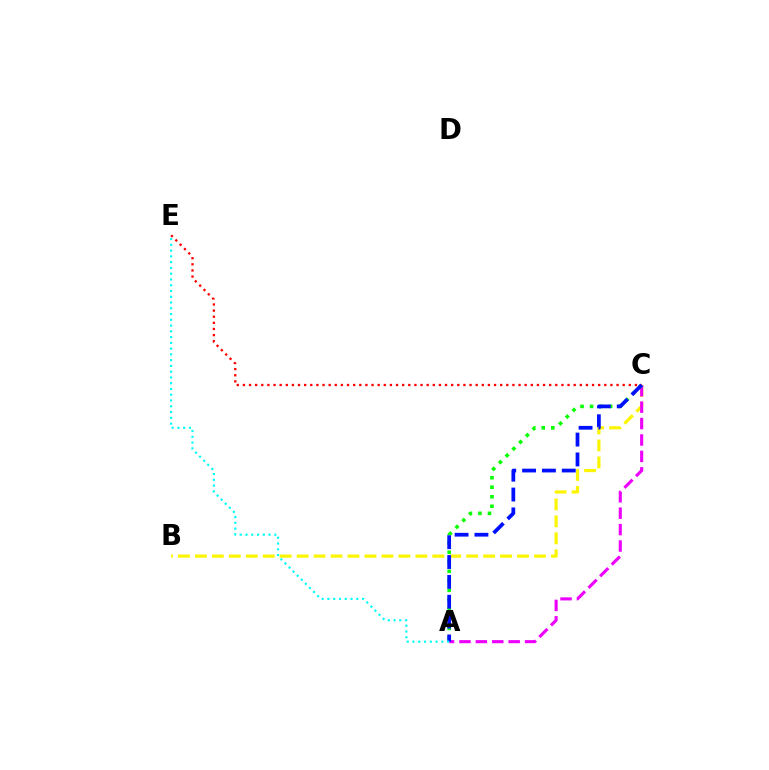{('B', 'C'): [{'color': '#fcf500', 'line_style': 'dashed', 'thickness': 2.3}], ('A', 'C'): [{'color': '#ee00ff', 'line_style': 'dashed', 'thickness': 2.23}, {'color': '#08ff00', 'line_style': 'dotted', 'thickness': 2.59}, {'color': '#0010ff', 'line_style': 'dashed', 'thickness': 2.7}], ('C', 'E'): [{'color': '#ff0000', 'line_style': 'dotted', 'thickness': 1.66}], ('A', 'E'): [{'color': '#00fff6', 'line_style': 'dotted', 'thickness': 1.57}]}